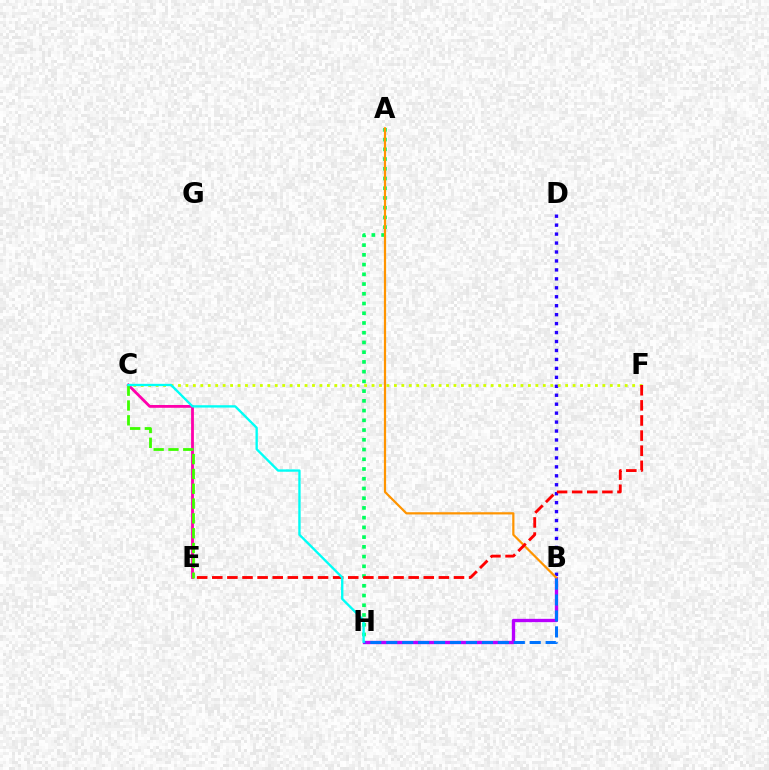{('A', 'H'): [{'color': '#00ff5c', 'line_style': 'dotted', 'thickness': 2.64}], ('C', 'E'): [{'color': '#ff00ac', 'line_style': 'solid', 'thickness': 2.02}, {'color': '#3dff00', 'line_style': 'dashed', 'thickness': 2.01}], ('B', 'D'): [{'color': '#2500ff', 'line_style': 'dotted', 'thickness': 2.43}], ('B', 'H'): [{'color': '#b900ff', 'line_style': 'solid', 'thickness': 2.39}, {'color': '#0074ff', 'line_style': 'dashed', 'thickness': 2.17}], ('C', 'F'): [{'color': '#d1ff00', 'line_style': 'dotted', 'thickness': 2.02}], ('A', 'B'): [{'color': '#ff9400', 'line_style': 'solid', 'thickness': 1.6}], ('E', 'F'): [{'color': '#ff0000', 'line_style': 'dashed', 'thickness': 2.05}], ('C', 'H'): [{'color': '#00fff6', 'line_style': 'solid', 'thickness': 1.69}]}